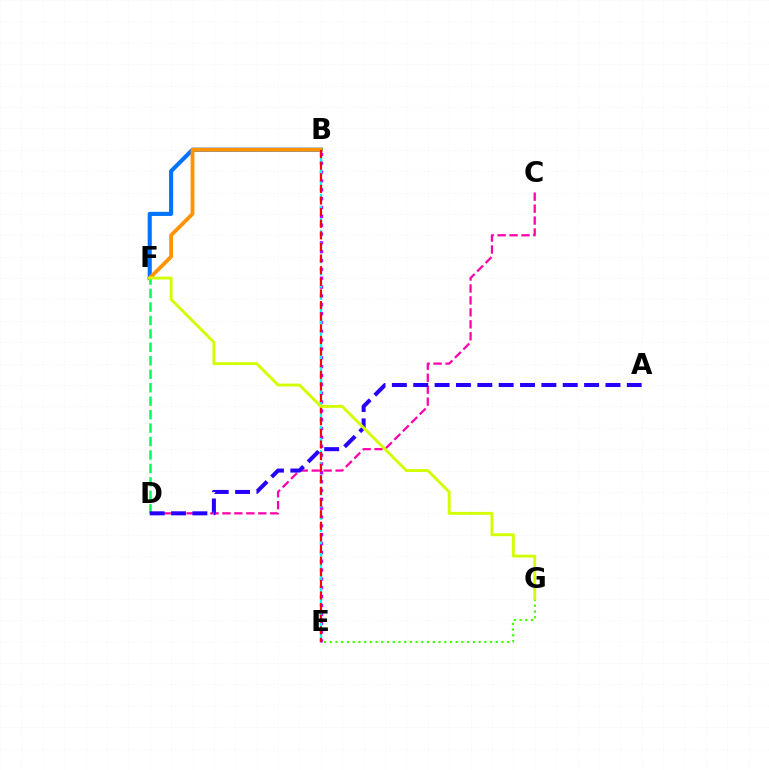{('B', 'F'): [{'color': '#0074ff', 'line_style': 'solid', 'thickness': 2.96}, {'color': '#ff9400', 'line_style': 'solid', 'thickness': 2.75}], ('B', 'E'): [{'color': '#b900ff', 'line_style': 'dotted', 'thickness': 2.4}, {'color': '#00fff6', 'line_style': 'dashed', 'thickness': 1.66}, {'color': '#ff0000', 'line_style': 'dashed', 'thickness': 1.58}], ('C', 'D'): [{'color': '#ff00ac', 'line_style': 'dashed', 'thickness': 1.62}], ('E', 'G'): [{'color': '#3dff00', 'line_style': 'dotted', 'thickness': 1.56}], ('D', 'F'): [{'color': '#00ff5c', 'line_style': 'dashed', 'thickness': 1.83}], ('A', 'D'): [{'color': '#2500ff', 'line_style': 'dashed', 'thickness': 2.9}], ('F', 'G'): [{'color': '#d1ff00', 'line_style': 'solid', 'thickness': 2.08}]}